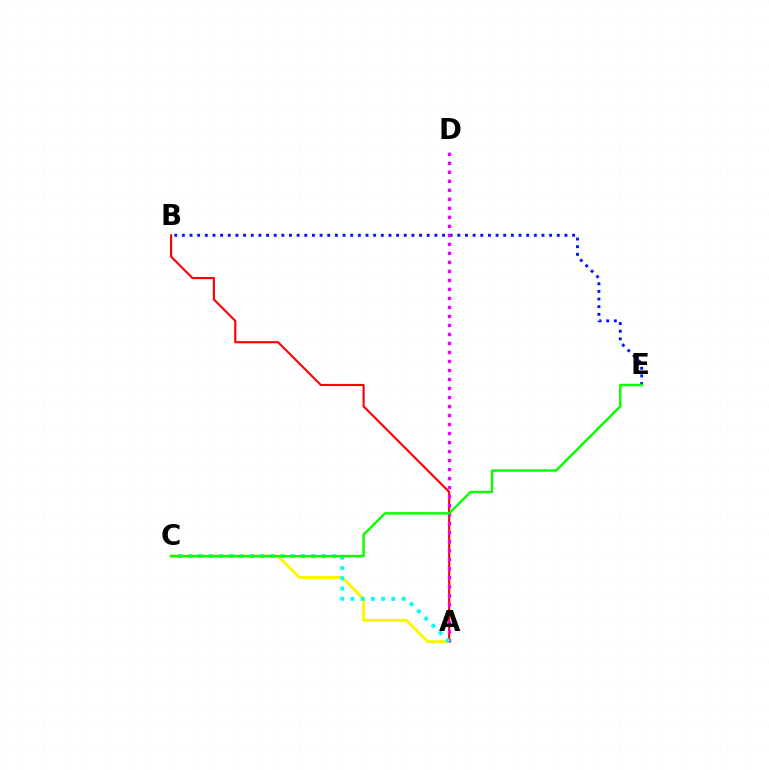{('B', 'E'): [{'color': '#0010ff', 'line_style': 'dotted', 'thickness': 2.08}], ('A', 'B'): [{'color': '#ff0000', 'line_style': 'solid', 'thickness': 1.54}], ('A', 'C'): [{'color': '#fcf500', 'line_style': 'solid', 'thickness': 2.11}, {'color': '#00fff6', 'line_style': 'dotted', 'thickness': 2.78}], ('A', 'D'): [{'color': '#ee00ff', 'line_style': 'dotted', 'thickness': 2.45}], ('C', 'E'): [{'color': '#08ff00', 'line_style': 'solid', 'thickness': 1.74}]}